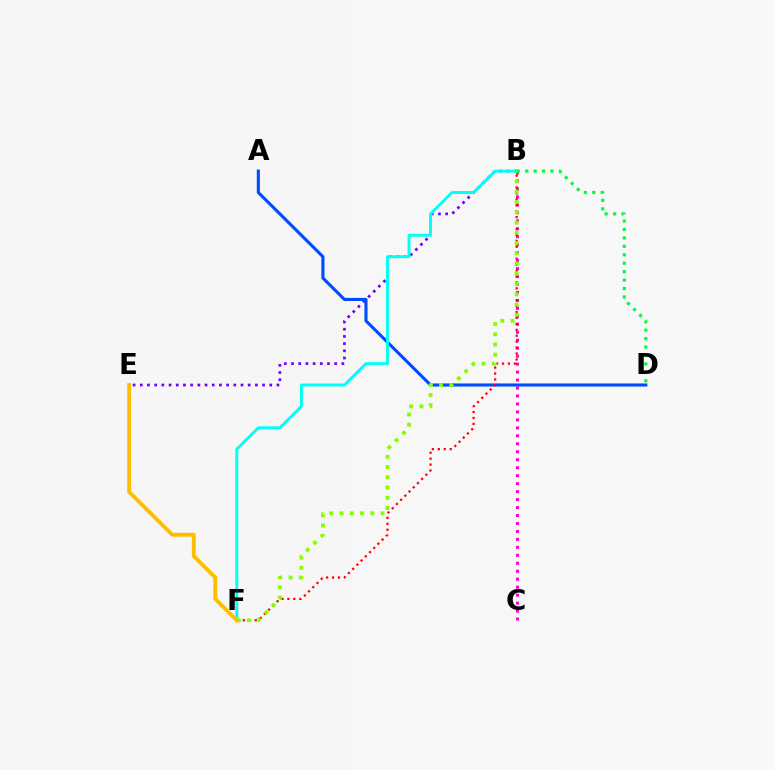{('B', 'C'): [{'color': '#ff00cf', 'line_style': 'dotted', 'thickness': 2.16}], ('B', 'E'): [{'color': '#7200ff', 'line_style': 'dotted', 'thickness': 1.95}], ('A', 'D'): [{'color': '#004bff', 'line_style': 'solid', 'thickness': 2.23}], ('B', 'F'): [{'color': '#ff0000', 'line_style': 'dotted', 'thickness': 1.61}, {'color': '#00fff6', 'line_style': 'solid', 'thickness': 2.11}, {'color': '#84ff00', 'line_style': 'dotted', 'thickness': 2.79}], ('E', 'F'): [{'color': '#ffbd00', 'line_style': 'solid', 'thickness': 2.78}], ('B', 'D'): [{'color': '#00ff39', 'line_style': 'dotted', 'thickness': 2.29}]}